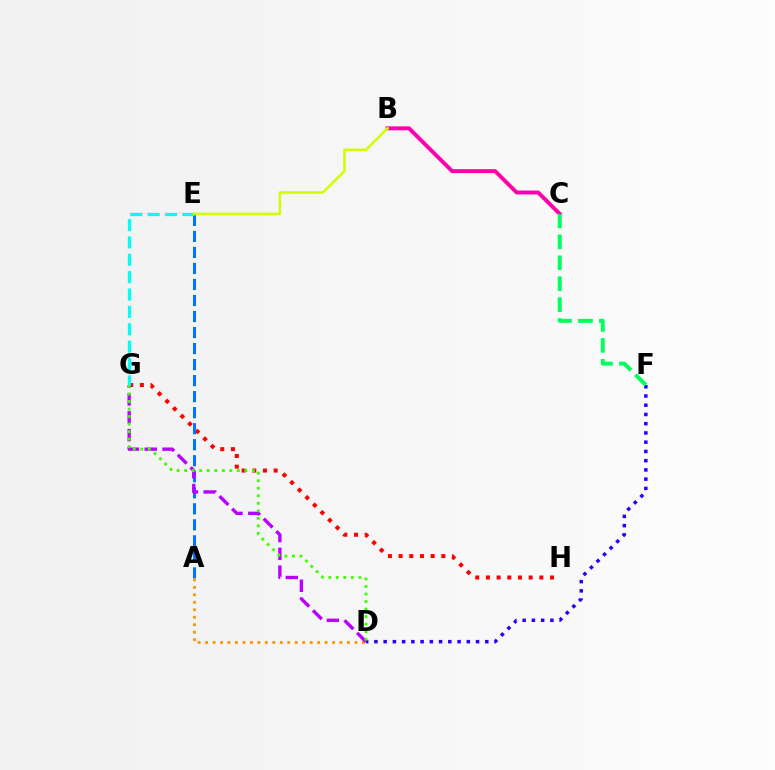{('B', 'C'): [{'color': '#ff00ac', 'line_style': 'solid', 'thickness': 2.83}], ('G', 'H'): [{'color': '#ff0000', 'line_style': 'dotted', 'thickness': 2.9}], ('D', 'F'): [{'color': '#2500ff', 'line_style': 'dotted', 'thickness': 2.51}], ('A', 'E'): [{'color': '#0074ff', 'line_style': 'dashed', 'thickness': 2.18}], ('A', 'D'): [{'color': '#ff9400', 'line_style': 'dotted', 'thickness': 2.03}], ('D', 'G'): [{'color': '#b900ff', 'line_style': 'dashed', 'thickness': 2.42}, {'color': '#3dff00', 'line_style': 'dotted', 'thickness': 2.05}], ('C', 'F'): [{'color': '#00ff5c', 'line_style': 'dashed', 'thickness': 2.84}], ('E', 'G'): [{'color': '#00fff6', 'line_style': 'dashed', 'thickness': 2.36}], ('B', 'E'): [{'color': '#d1ff00', 'line_style': 'solid', 'thickness': 1.82}]}